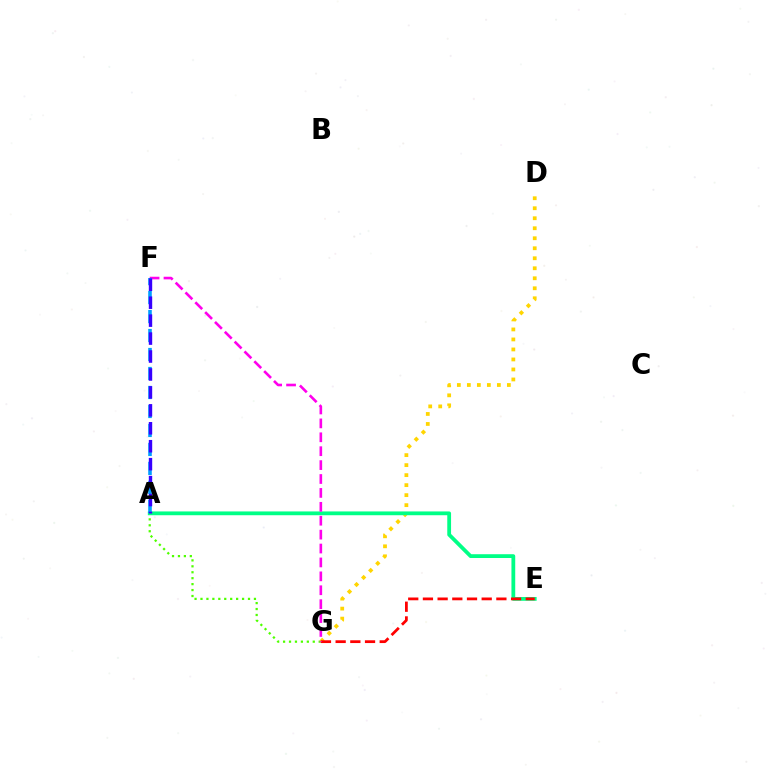{('A', 'G'): [{'color': '#4fff00', 'line_style': 'dotted', 'thickness': 1.61}], ('D', 'G'): [{'color': '#ffd500', 'line_style': 'dotted', 'thickness': 2.72}], ('A', 'E'): [{'color': '#00ff86', 'line_style': 'solid', 'thickness': 2.73}], ('E', 'G'): [{'color': '#ff0000', 'line_style': 'dashed', 'thickness': 2.0}], ('F', 'G'): [{'color': '#ff00ed', 'line_style': 'dashed', 'thickness': 1.89}], ('A', 'F'): [{'color': '#009eff', 'line_style': 'dashed', 'thickness': 2.58}, {'color': '#3700ff', 'line_style': 'dashed', 'thickness': 2.44}]}